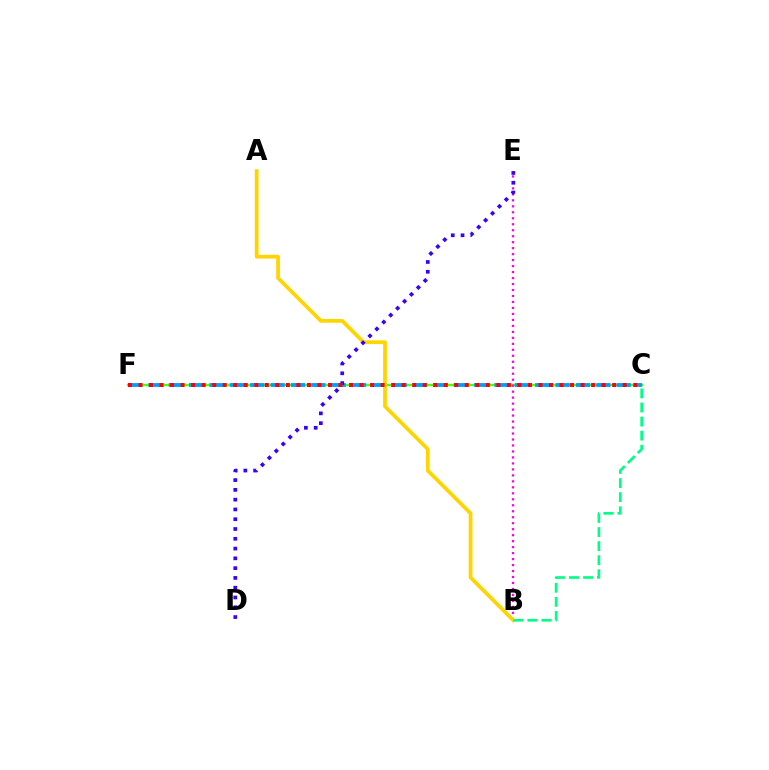{('C', 'F'): [{'color': '#4fff00', 'line_style': 'solid', 'thickness': 1.72}, {'color': '#009eff', 'line_style': 'dashed', 'thickness': 2.77}, {'color': '#ff0000', 'line_style': 'dotted', 'thickness': 2.86}], ('B', 'E'): [{'color': '#ff00ed', 'line_style': 'dotted', 'thickness': 1.62}], ('A', 'B'): [{'color': '#ffd500', 'line_style': 'solid', 'thickness': 2.71}], ('D', 'E'): [{'color': '#3700ff', 'line_style': 'dotted', 'thickness': 2.66}], ('B', 'C'): [{'color': '#00ff86', 'line_style': 'dashed', 'thickness': 1.91}]}